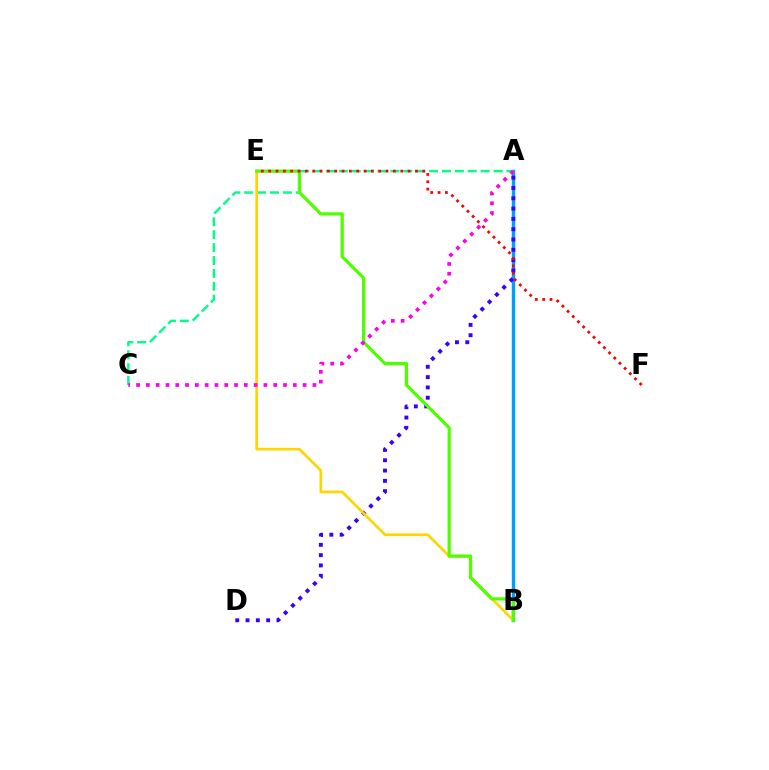{('A', 'B'): [{'color': '#009eff', 'line_style': 'solid', 'thickness': 2.46}], ('A', 'D'): [{'color': '#3700ff', 'line_style': 'dotted', 'thickness': 2.8}], ('A', 'C'): [{'color': '#00ff86', 'line_style': 'dashed', 'thickness': 1.75}, {'color': '#ff00ed', 'line_style': 'dotted', 'thickness': 2.66}], ('B', 'E'): [{'color': '#ffd500', 'line_style': 'solid', 'thickness': 1.95}, {'color': '#4fff00', 'line_style': 'solid', 'thickness': 2.31}], ('E', 'F'): [{'color': '#ff0000', 'line_style': 'dotted', 'thickness': 1.99}]}